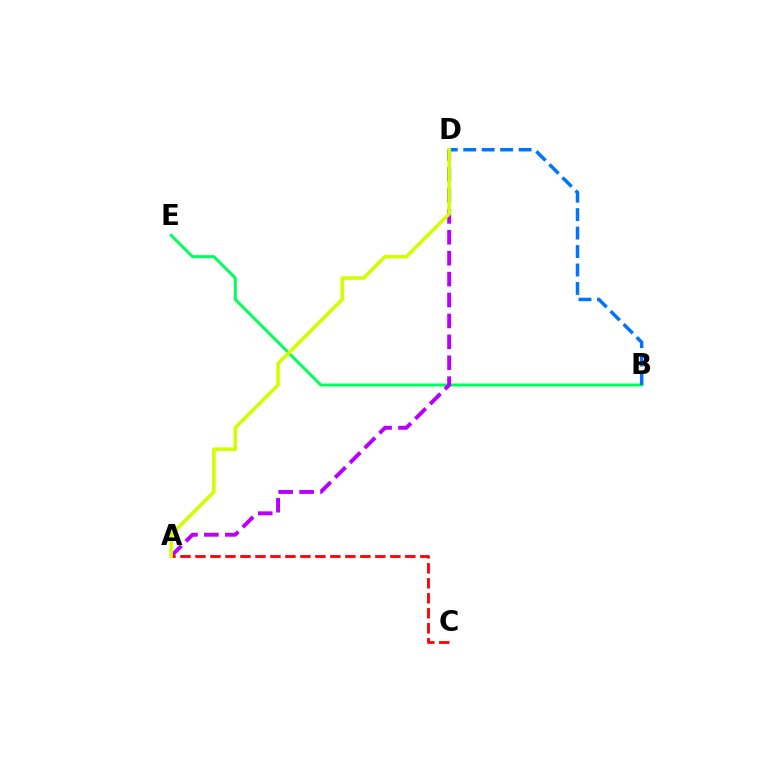{('B', 'E'): [{'color': '#00ff5c', 'line_style': 'solid', 'thickness': 2.14}], ('A', 'D'): [{'color': '#b900ff', 'line_style': 'dashed', 'thickness': 2.84}, {'color': '#d1ff00', 'line_style': 'solid', 'thickness': 2.57}], ('A', 'C'): [{'color': '#ff0000', 'line_style': 'dashed', 'thickness': 2.04}], ('B', 'D'): [{'color': '#0074ff', 'line_style': 'dashed', 'thickness': 2.51}]}